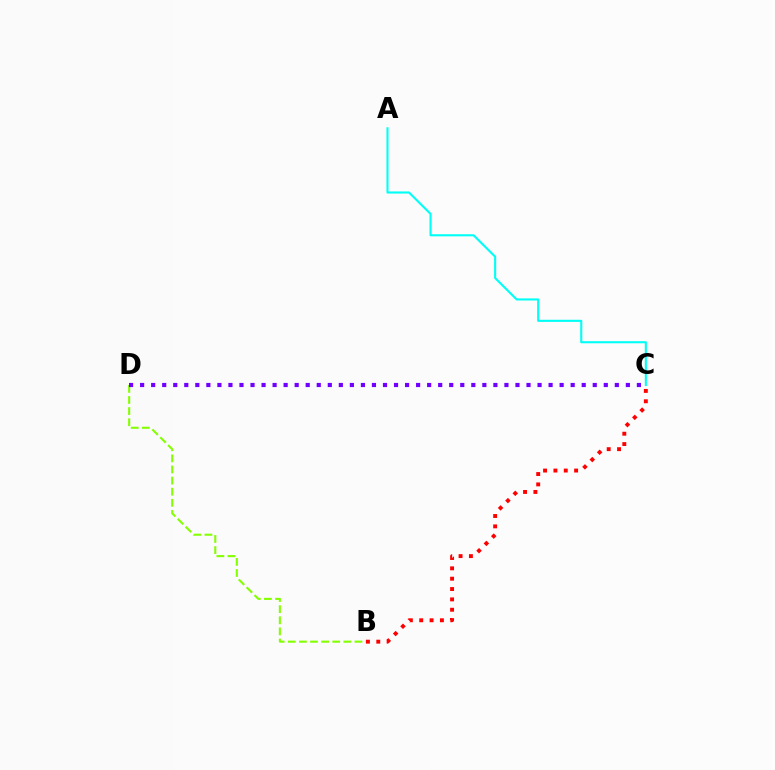{('B', 'D'): [{'color': '#84ff00', 'line_style': 'dashed', 'thickness': 1.51}], ('A', 'C'): [{'color': '#00fff6', 'line_style': 'solid', 'thickness': 1.52}], ('C', 'D'): [{'color': '#7200ff', 'line_style': 'dotted', 'thickness': 3.0}], ('B', 'C'): [{'color': '#ff0000', 'line_style': 'dotted', 'thickness': 2.81}]}